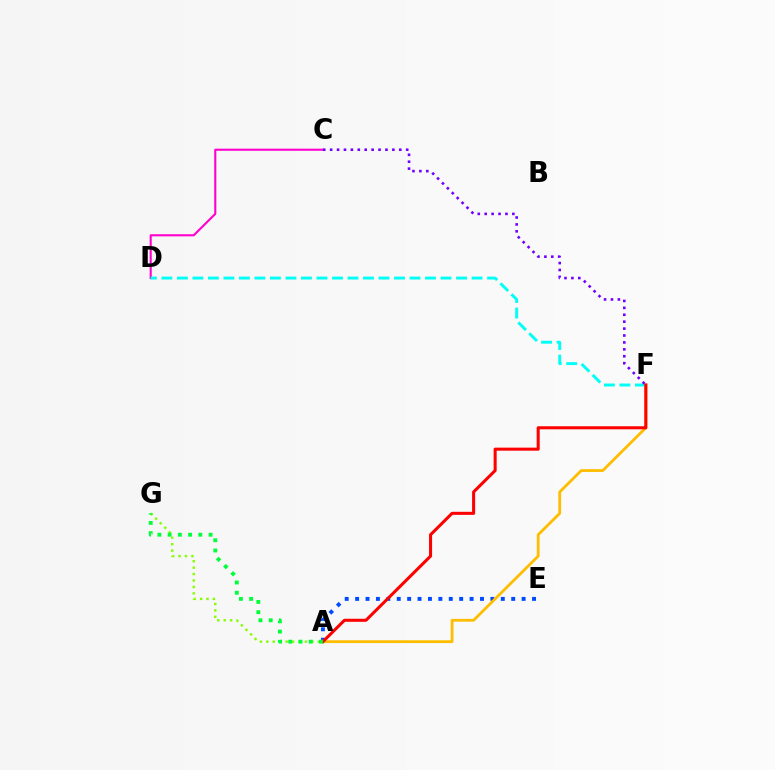{('A', 'G'): [{'color': '#84ff00', 'line_style': 'dotted', 'thickness': 1.75}, {'color': '#00ff39', 'line_style': 'dotted', 'thickness': 2.78}], ('A', 'E'): [{'color': '#004bff', 'line_style': 'dotted', 'thickness': 2.83}], ('A', 'F'): [{'color': '#ffbd00', 'line_style': 'solid', 'thickness': 2.01}, {'color': '#ff0000', 'line_style': 'solid', 'thickness': 2.2}], ('C', 'D'): [{'color': '#ff00cf', 'line_style': 'solid', 'thickness': 1.51}], ('D', 'F'): [{'color': '#00fff6', 'line_style': 'dashed', 'thickness': 2.11}], ('C', 'F'): [{'color': '#7200ff', 'line_style': 'dotted', 'thickness': 1.88}]}